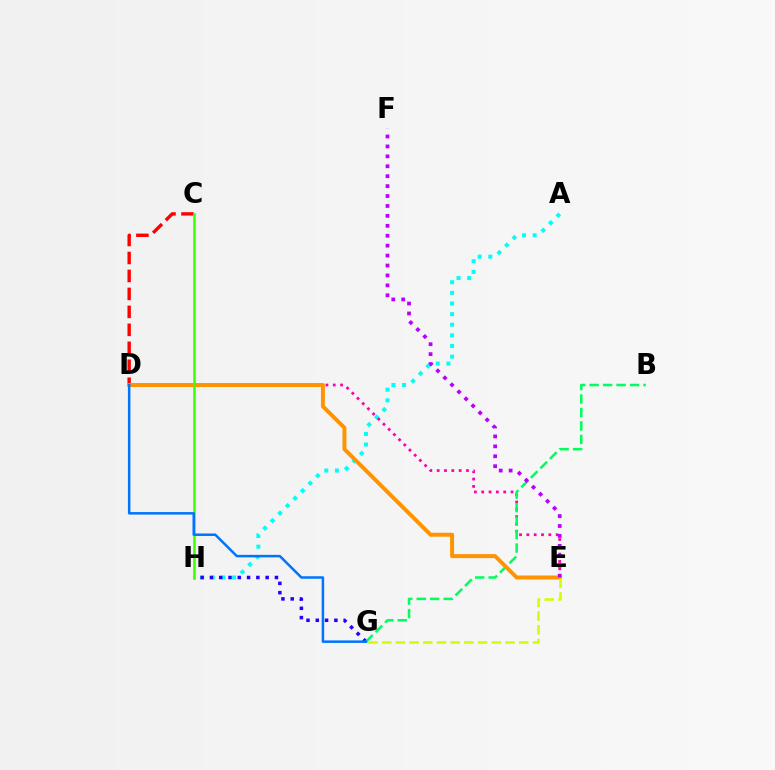{('A', 'H'): [{'color': '#00fff6', 'line_style': 'dotted', 'thickness': 2.89}], ('G', 'H'): [{'color': '#2500ff', 'line_style': 'dotted', 'thickness': 2.52}], ('D', 'E'): [{'color': '#ff00ac', 'line_style': 'dotted', 'thickness': 1.99}, {'color': '#ff9400', 'line_style': 'solid', 'thickness': 2.85}], ('B', 'G'): [{'color': '#00ff5c', 'line_style': 'dashed', 'thickness': 1.83}], ('C', 'D'): [{'color': '#ff0000', 'line_style': 'dashed', 'thickness': 2.44}], ('E', 'G'): [{'color': '#d1ff00', 'line_style': 'dashed', 'thickness': 1.86}], ('C', 'H'): [{'color': '#3dff00', 'line_style': 'solid', 'thickness': 1.82}], ('D', 'G'): [{'color': '#0074ff', 'line_style': 'solid', 'thickness': 1.81}], ('E', 'F'): [{'color': '#b900ff', 'line_style': 'dotted', 'thickness': 2.7}]}